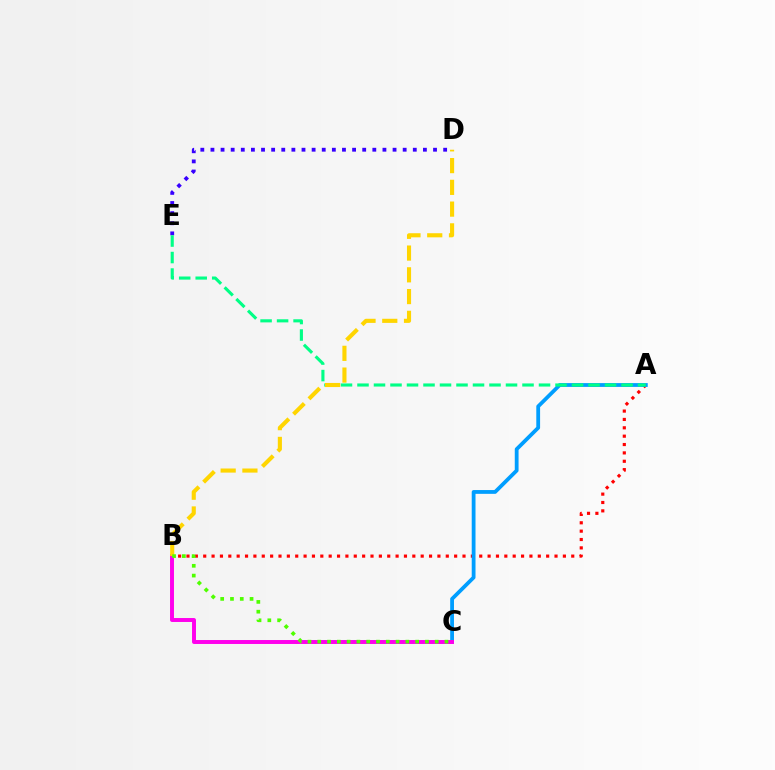{('A', 'B'): [{'color': '#ff0000', 'line_style': 'dotted', 'thickness': 2.27}], ('D', 'E'): [{'color': '#3700ff', 'line_style': 'dotted', 'thickness': 2.75}], ('A', 'C'): [{'color': '#009eff', 'line_style': 'solid', 'thickness': 2.73}], ('B', 'C'): [{'color': '#ff00ed', 'line_style': 'solid', 'thickness': 2.84}, {'color': '#4fff00', 'line_style': 'dotted', 'thickness': 2.66}], ('A', 'E'): [{'color': '#00ff86', 'line_style': 'dashed', 'thickness': 2.24}], ('B', 'D'): [{'color': '#ffd500', 'line_style': 'dashed', 'thickness': 2.96}]}